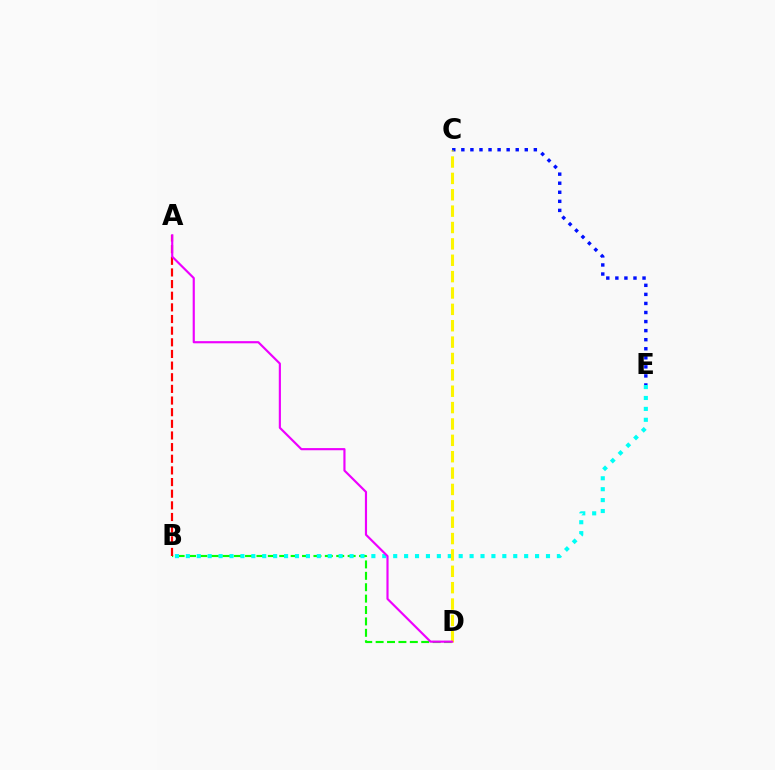{('B', 'D'): [{'color': '#08ff00', 'line_style': 'dashed', 'thickness': 1.55}], ('C', 'E'): [{'color': '#0010ff', 'line_style': 'dotted', 'thickness': 2.46}], ('B', 'E'): [{'color': '#00fff6', 'line_style': 'dotted', 'thickness': 2.97}], ('C', 'D'): [{'color': '#fcf500', 'line_style': 'dashed', 'thickness': 2.22}], ('A', 'B'): [{'color': '#ff0000', 'line_style': 'dashed', 'thickness': 1.58}], ('A', 'D'): [{'color': '#ee00ff', 'line_style': 'solid', 'thickness': 1.55}]}